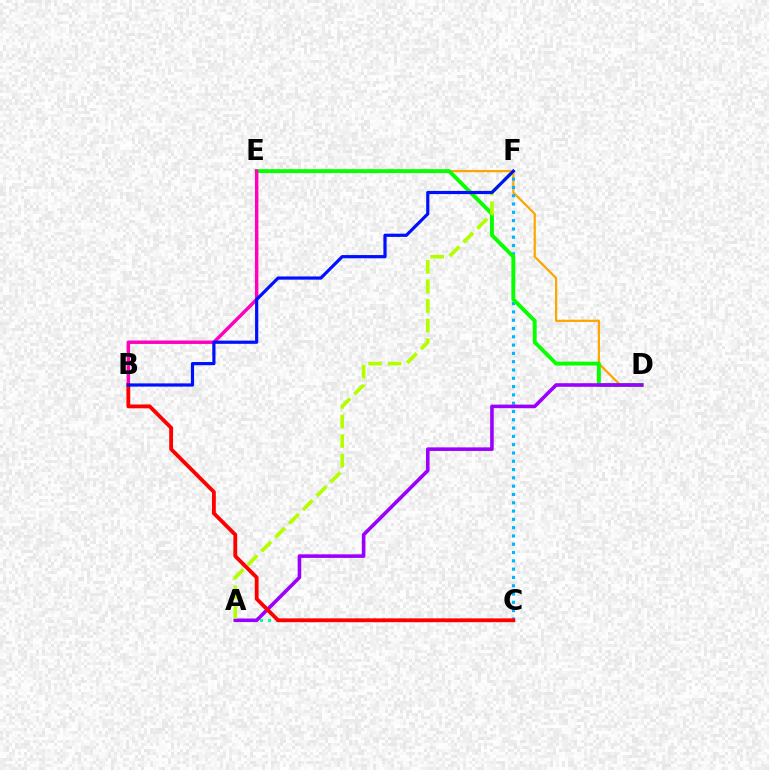{('D', 'E'): [{'color': '#ffa500', 'line_style': 'solid', 'thickness': 1.61}, {'color': '#08ff00', 'line_style': 'solid', 'thickness': 2.8}], ('C', 'F'): [{'color': '#00b5ff', 'line_style': 'dotted', 'thickness': 2.25}], ('B', 'E'): [{'color': '#ff00bd', 'line_style': 'solid', 'thickness': 2.48}], ('A', 'C'): [{'color': '#00ff9d', 'line_style': 'dotted', 'thickness': 2.21}], ('A', 'D'): [{'color': '#9b00ff', 'line_style': 'solid', 'thickness': 2.58}], ('A', 'F'): [{'color': '#b3ff00', 'line_style': 'dashed', 'thickness': 2.66}], ('B', 'C'): [{'color': '#ff0000', 'line_style': 'solid', 'thickness': 2.75}], ('B', 'F'): [{'color': '#0010ff', 'line_style': 'solid', 'thickness': 2.31}]}